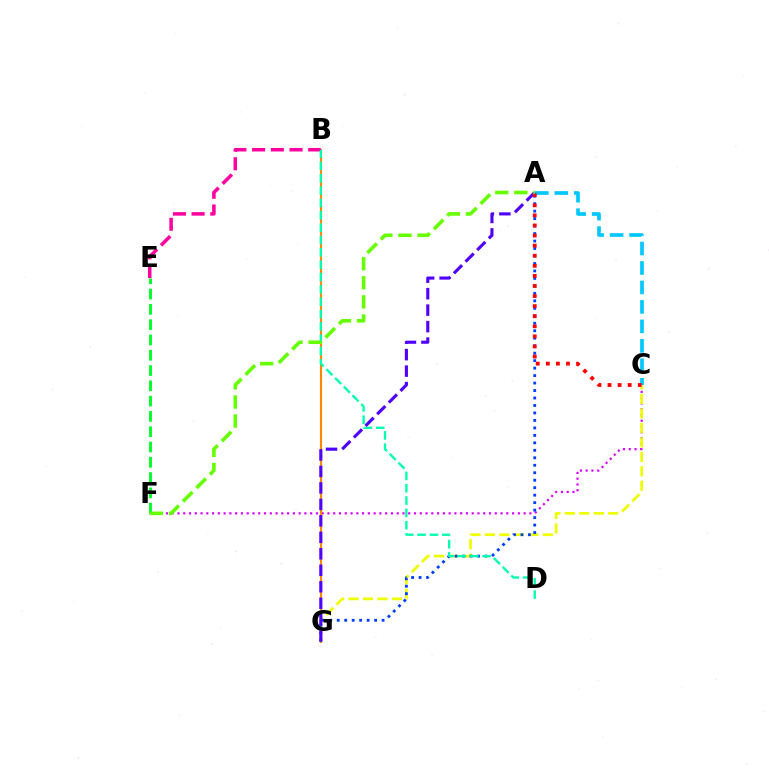{('C', 'F'): [{'color': '#d600ff', 'line_style': 'dotted', 'thickness': 1.57}], ('B', 'G'): [{'color': '#ff8800', 'line_style': 'solid', 'thickness': 1.53}], ('C', 'G'): [{'color': '#eeff00', 'line_style': 'dashed', 'thickness': 1.97}], ('A', 'G'): [{'color': '#003fff', 'line_style': 'dotted', 'thickness': 2.03}, {'color': '#4f00ff', 'line_style': 'dashed', 'thickness': 2.24}], ('B', 'E'): [{'color': '#ff00a0', 'line_style': 'dashed', 'thickness': 2.54}], ('B', 'D'): [{'color': '#00ffaf', 'line_style': 'dashed', 'thickness': 1.68}], ('A', 'C'): [{'color': '#00c7ff', 'line_style': 'dashed', 'thickness': 2.64}, {'color': '#ff0000', 'line_style': 'dotted', 'thickness': 2.74}], ('E', 'F'): [{'color': '#00ff27', 'line_style': 'dashed', 'thickness': 2.08}], ('A', 'F'): [{'color': '#66ff00', 'line_style': 'dashed', 'thickness': 2.59}]}